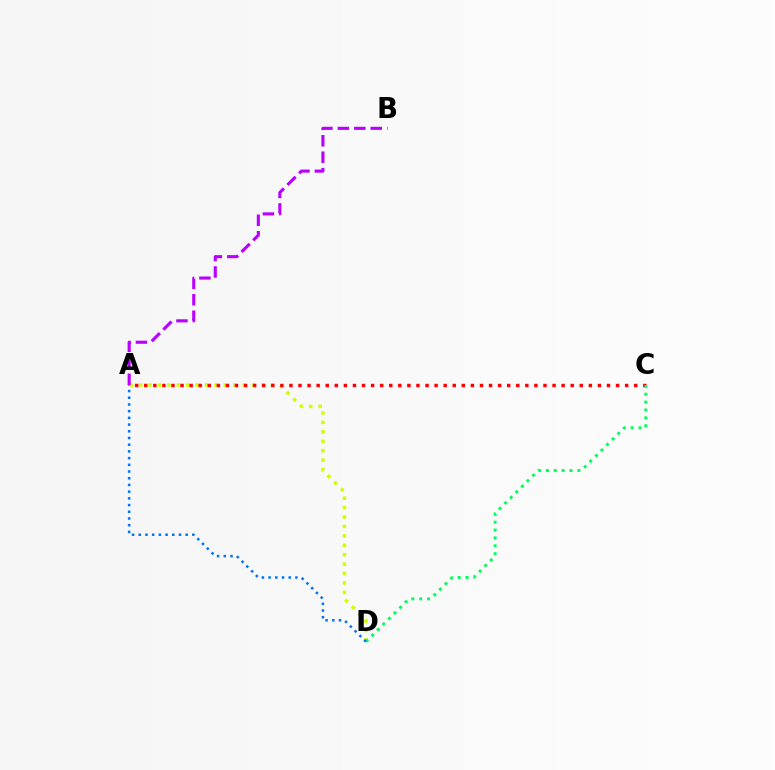{('A', 'D'): [{'color': '#d1ff00', 'line_style': 'dotted', 'thickness': 2.56}, {'color': '#0074ff', 'line_style': 'dotted', 'thickness': 1.82}], ('A', 'C'): [{'color': '#ff0000', 'line_style': 'dotted', 'thickness': 2.47}], ('A', 'B'): [{'color': '#b900ff', 'line_style': 'dashed', 'thickness': 2.23}], ('C', 'D'): [{'color': '#00ff5c', 'line_style': 'dotted', 'thickness': 2.14}]}